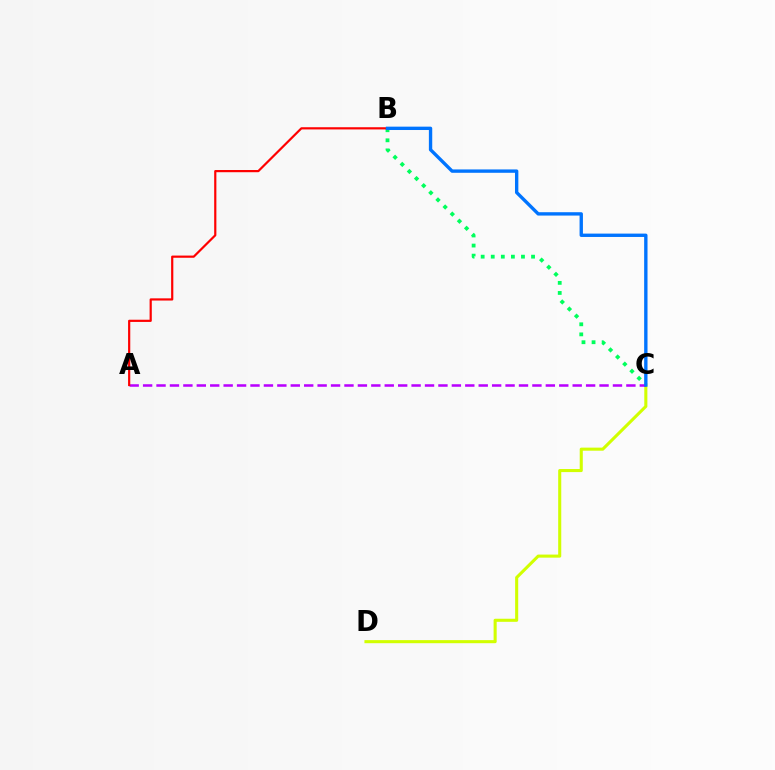{('B', 'C'): [{'color': '#00ff5c', 'line_style': 'dotted', 'thickness': 2.74}, {'color': '#0074ff', 'line_style': 'solid', 'thickness': 2.42}], ('C', 'D'): [{'color': '#d1ff00', 'line_style': 'solid', 'thickness': 2.21}], ('A', 'C'): [{'color': '#b900ff', 'line_style': 'dashed', 'thickness': 1.82}], ('A', 'B'): [{'color': '#ff0000', 'line_style': 'solid', 'thickness': 1.58}]}